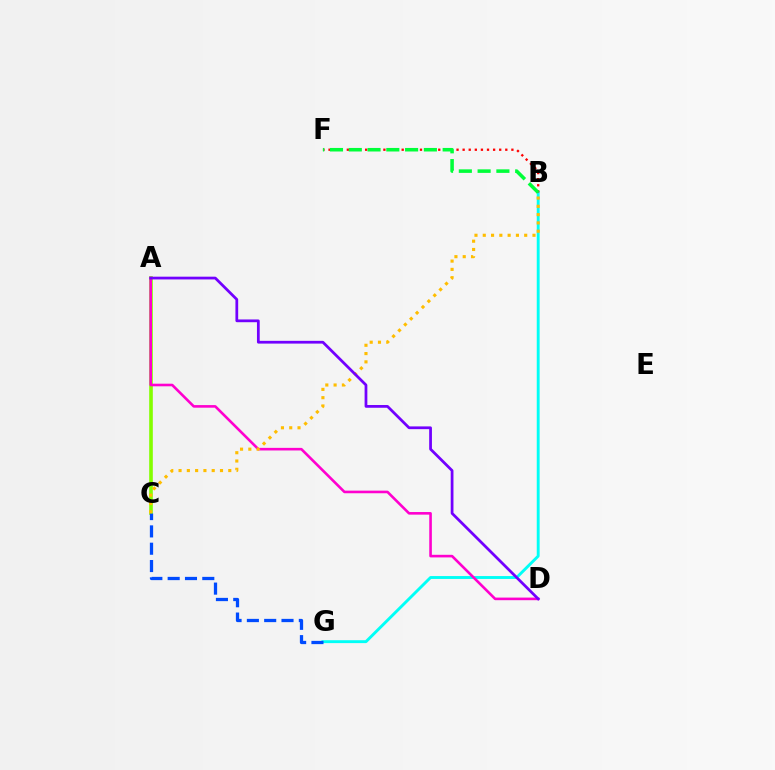{('A', 'C'): [{'color': '#84ff00', 'line_style': 'solid', 'thickness': 2.61}], ('B', 'G'): [{'color': '#00fff6', 'line_style': 'solid', 'thickness': 2.08}], ('A', 'D'): [{'color': '#ff00cf', 'line_style': 'solid', 'thickness': 1.88}, {'color': '#7200ff', 'line_style': 'solid', 'thickness': 1.98}], ('B', 'F'): [{'color': '#ff0000', 'line_style': 'dotted', 'thickness': 1.66}, {'color': '#00ff39', 'line_style': 'dashed', 'thickness': 2.55}], ('C', 'G'): [{'color': '#004bff', 'line_style': 'dashed', 'thickness': 2.35}], ('B', 'C'): [{'color': '#ffbd00', 'line_style': 'dotted', 'thickness': 2.25}]}